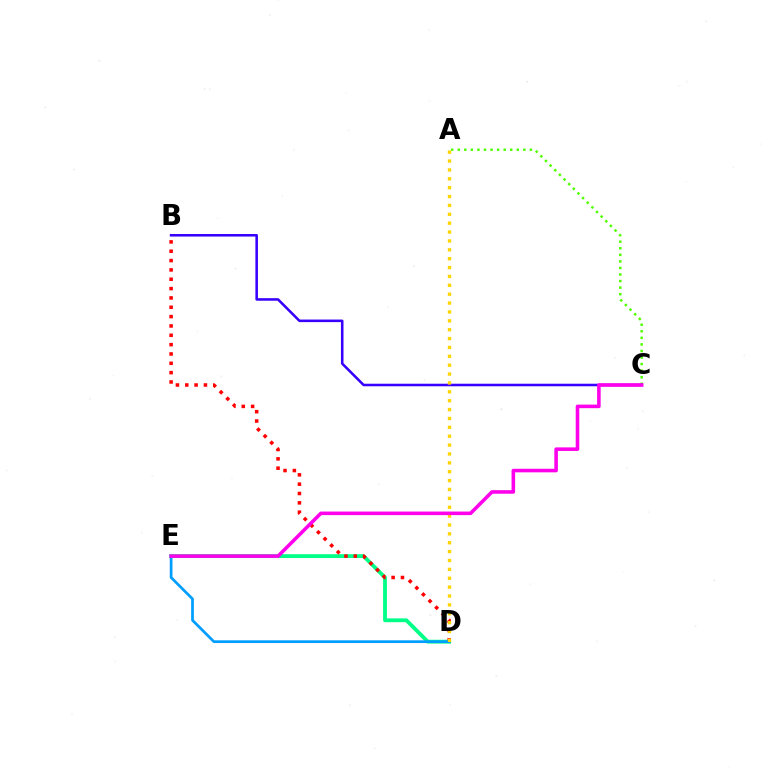{('A', 'C'): [{'color': '#4fff00', 'line_style': 'dotted', 'thickness': 1.78}], ('D', 'E'): [{'color': '#00ff86', 'line_style': 'solid', 'thickness': 2.75}, {'color': '#009eff', 'line_style': 'solid', 'thickness': 1.96}], ('B', 'D'): [{'color': '#ff0000', 'line_style': 'dotted', 'thickness': 2.54}], ('B', 'C'): [{'color': '#3700ff', 'line_style': 'solid', 'thickness': 1.84}], ('A', 'D'): [{'color': '#ffd500', 'line_style': 'dotted', 'thickness': 2.41}], ('C', 'E'): [{'color': '#ff00ed', 'line_style': 'solid', 'thickness': 2.57}]}